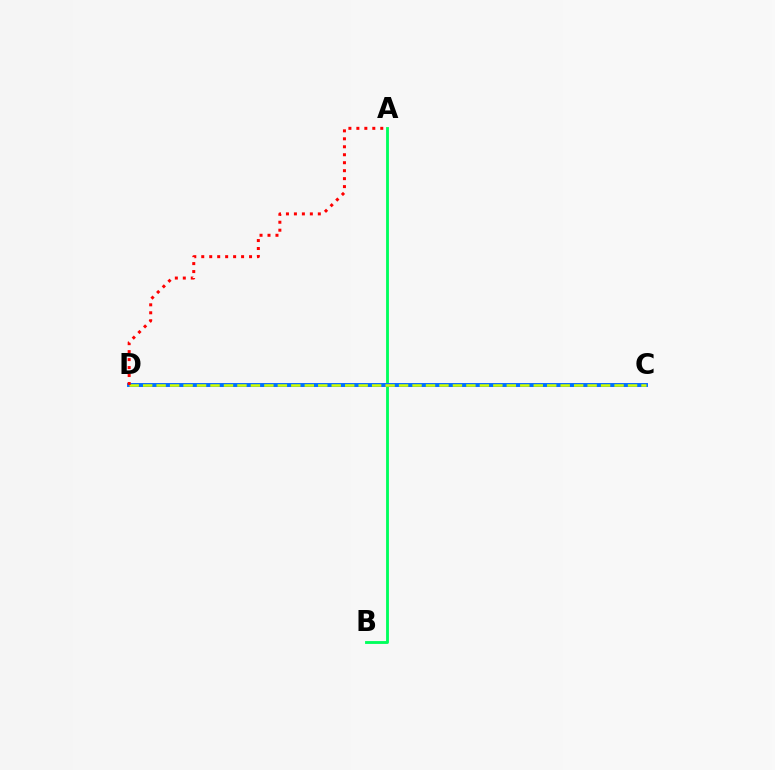{('A', 'B'): [{'color': '#00ff5c', 'line_style': 'solid', 'thickness': 2.05}], ('C', 'D'): [{'color': '#b900ff', 'line_style': 'solid', 'thickness': 2.54}, {'color': '#0074ff', 'line_style': 'solid', 'thickness': 2.77}, {'color': '#d1ff00', 'line_style': 'dashed', 'thickness': 1.83}], ('A', 'D'): [{'color': '#ff0000', 'line_style': 'dotted', 'thickness': 2.16}]}